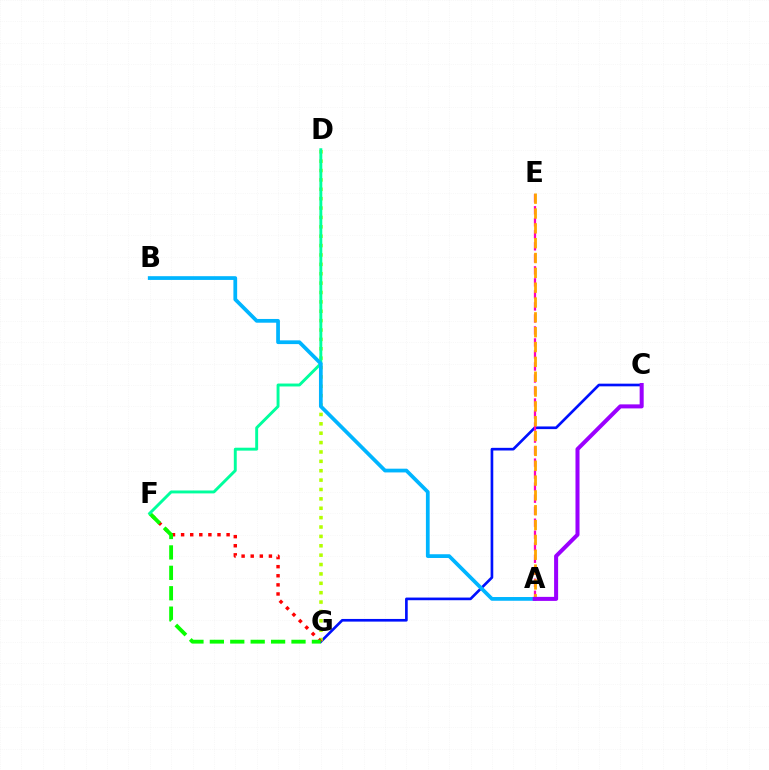{('C', 'G'): [{'color': '#0010ff', 'line_style': 'solid', 'thickness': 1.92}], ('D', 'G'): [{'color': '#b3ff00', 'line_style': 'dotted', 'thickness': 2.55}], ('F', 'G'): [{'color': '#ff0000', 'line_style': 'dotted', 'thickness': 2.47}, {'color': '#08ff00', 'line_style': 'dashed', 'thickness': 2.77}], ('D', 'F'): [{'color': '#00ff9d', 'line_style': 'solid', 'thickness': 2.1}], ('A', 'E'): [{'color': '#ff00bd', 'line_style': 'dashed', 'thickness': 1.63}, {'color': '#ffa500', 'line_style': 'dashed', 'thickness': 2.02}], ('A', 'B'): [{'color': '#00b5ff', 'line_style': 'solid', 'thickness': 2.69}], ('A', 'C'): [{'color': '#9b00ff', 'line_style': 'solid', 'thickness': 2.9}]}